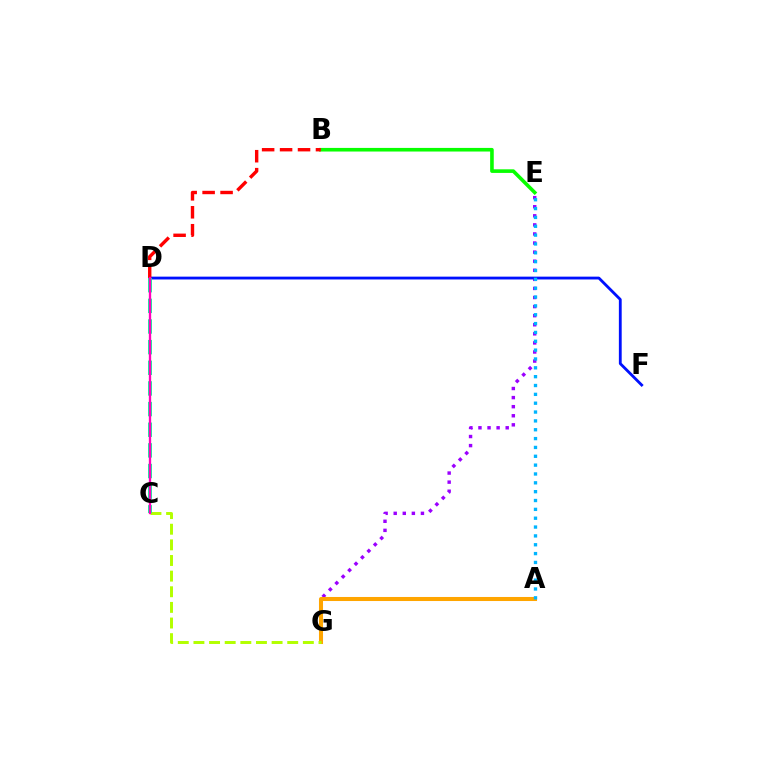{('E', 'G'): [{'color': '#9b00ff', 'line_style': 'dotted', 'thickness': 2.47}], ('B', 'E'): [{'color': '#08ff00', 'line_style': 'solid', 'thickness': 2.6}], ('D', 'F'): [{'color': '#0010ff', 'line_style': 'solid', 'thickness': 2.03}], ('A', 'G'): [{'color': '#ffa500', 'line_style': 'solid', 'thickness': 2.91}], ('C', 'G'): [{'color': '#b3ff00', 'line_style': 'dashed', 'thickness': 2.12}], ('B', 'D'): [{'color': '#ff0000', 'line_style': 'dashed', 'thickness': 2.44}], ('C', 'D'): [{'color': '#00ff9d', 'line_style': 'dashed', 'thickness': 2.8}, {'color': '#ff00bd', 'line_style': 'solid', 'thickness': 1.68}], ('A', 'E'): [{'color': '#00b5ff', 'line_style': 'dotted', 'thickness': 2.4}]}